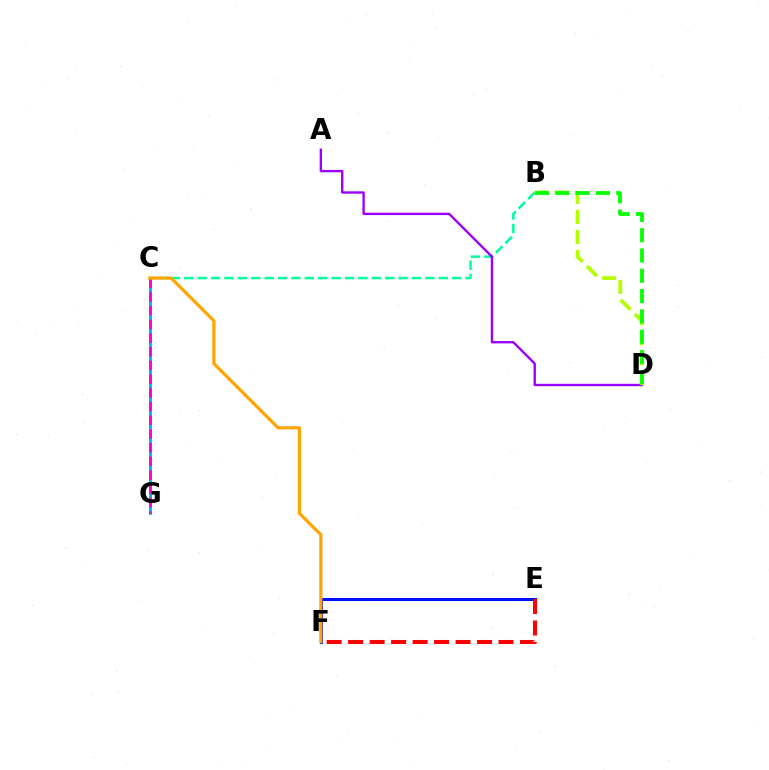{('C', 'G'): [{'color': '#00b5ff', 'line_style': 'solid', 'thickness': 2.1}, {'color': '#ff00bd', 'line_style': 'dashed', 'thickness': 1.86}], ('E', 'F'): [{'color': '#0010ff', 'line_style': 'solid', 'thickness': 2.18}, {'color': '#ff0000', 'line_style': 'dashed', 'thickness': 2.92}], ('B', 'C'): [{'color': '#00ff9d', 'line_style': 'dashed', 'thickness': 1.82}], ('A', 'D'): [{'color': '#9b00ff', 'line_style': 'solid', 'thickness': 1.71}], ('C', 'F'): [{'color': '#ffa500', 'line_style': 'solid', 'thickness': 2.32}], ('B', 'D'): [{'color': '#b3ff00', 'line_style': 'dashed', 'thickness': 2.72}, {'color': '#08ff00', 'line_style': 'dashed', 'thickness': 2.76}]}